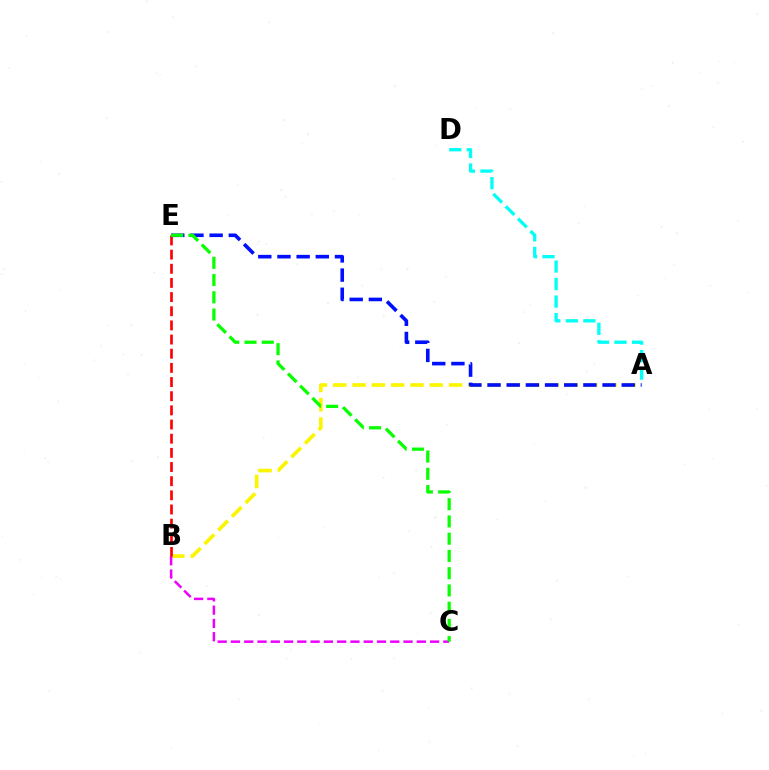{('A', 'B'): [{'color': '#fcf500', 'line_style': 'dashed', 'thickness': 2.62}], ('B', 'C'): [{'color': '#ee00ff', 'line_style': 'dashed', 'thickness': 1.8}], ('B', 'E'): [{'color': '#ff0000', 'line_style': 'dashed', 'thickness': 1.92}], ('A', 'D'): [{'color': '#00fff6', 'line_style': 'dashed', 'thickness': 2.38}], ('A', 'E'): [{'color': '#0010ff', 'line_style': 'dashed', 'thickness': 2.6}], ('C', 'E'): [{'color': '#08ff00', 'line_style': 'dashed', 'thickness': 2.34}]}